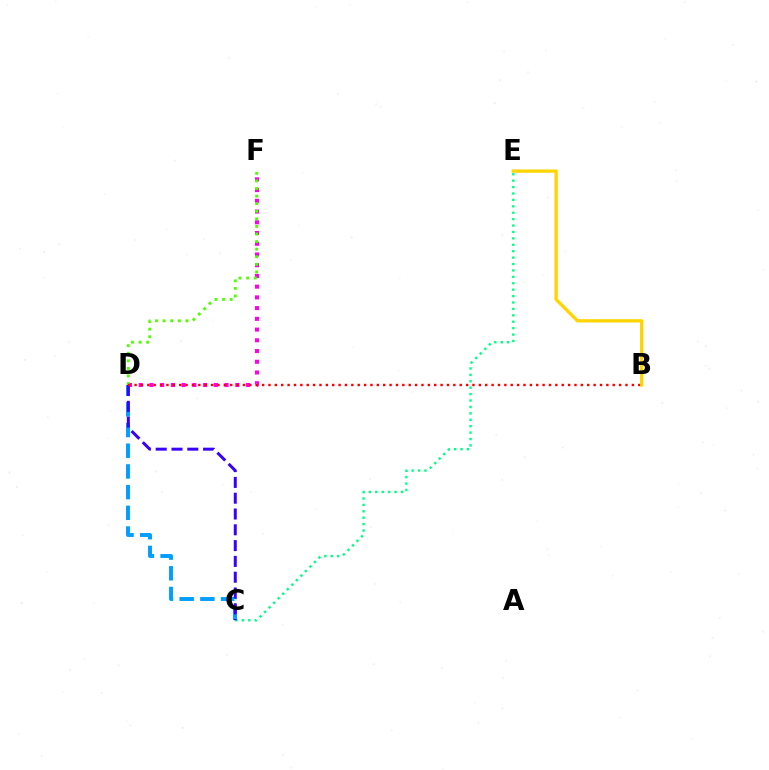{('C', 'D'): [{'color': '#009eff', 'line_style': 'dashed', 'thickness': 2.81}, {'color': '#3700ff', 'line_style': 'dashed', 'thickness': 2.15}], ('D', 'F'): [{'color': '#ff00ed', 'line_style': 'dotted', 'thickness': 2.92}, {'color': '#4fff00', 'line_style': 'dotted', 'thickness': 2.06}], ('C', 'E'): [{'color': '#00ff86', 'line_style': 'dotted', 'thickness': 1.74}], ('B', 'D'): [{'color': '#ff0000', 'line_style': 'dotted', 'thickness': 1.73}], ('B', 'E'): [{'color': '#ffd500', 'line_style': 'solid', 'thickness': 2.38}]}